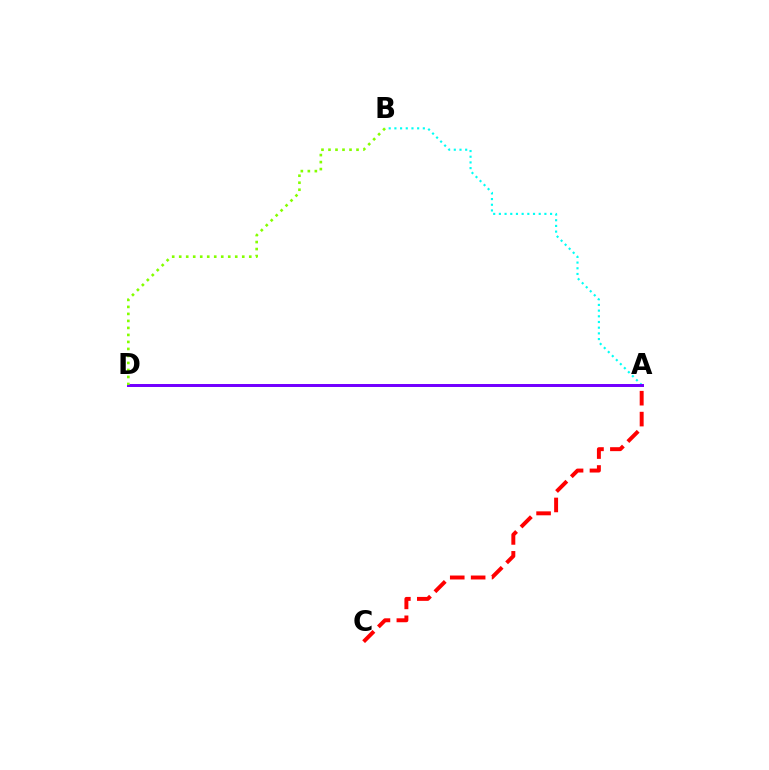{('A', 'B'): [{'color': '#00fff6', 'line_style': 'dotted', 'thickness': 1.55}], ('A', 'C'): [{'color': '#ff0000', 'line_style': 'dashed', 'thickness': 2.84}], ('A', 'D'): [{'color': '#7200ff', 'line_style': 'solid', 'thickness': 2.15}], ('B', 'D'): [{'color': '#84ff00', 'line_style': 'dotted', 'thickness': 1.9}]}